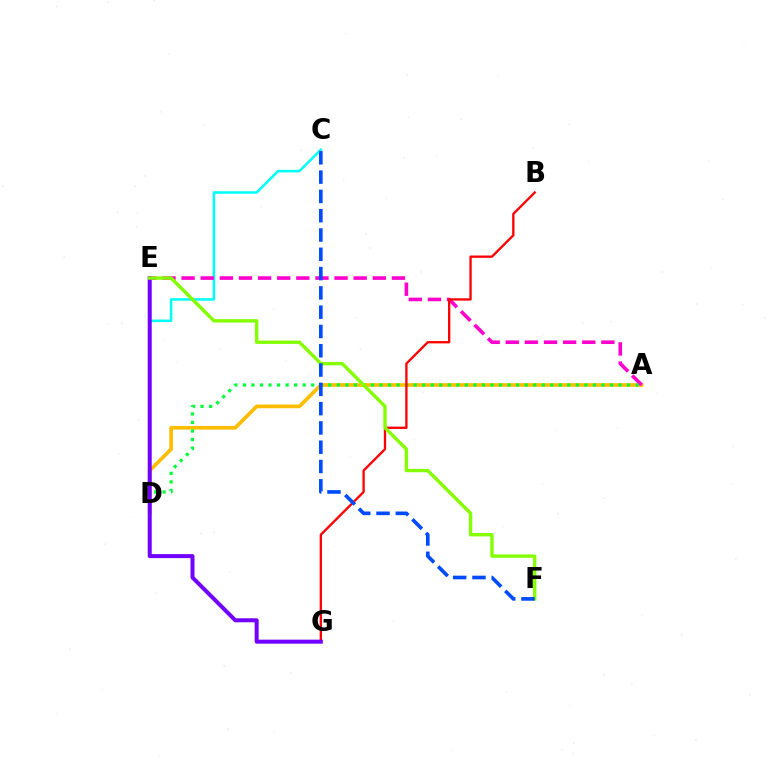{('C', 'D'): [{'color': '#00fff6', 'line_style': 'solid', 'thickness': 1.82}], ('A', 'D'): [{'color': '#ffbd00', 'line_style': 'solid', 'thickness': 2.66}, {'color': '#00ff39', 'line_style': 'dotted', 'thickness': 2.32}], ('A', 'E'): [{'color': '#ff00cf', 'line_style': 'dashed', 'thickness': 2.6}], ('B', 'G'): [{'color': '#ff0000', 'line_style': 'solid', 'thickness': 1.67}], ('E', 'G'): [{'color': '#7200ff', 'line_style': 'solid', 'thickness': 2.88}], ('E', 'F'): [{'color': '#84ff00', 'line_style': 'solid', 'thickness': 2.43}], ('C', 'F'): [{'color': '#004bff', 'line_style': 'dashed', 'thickness': 2.62}]}